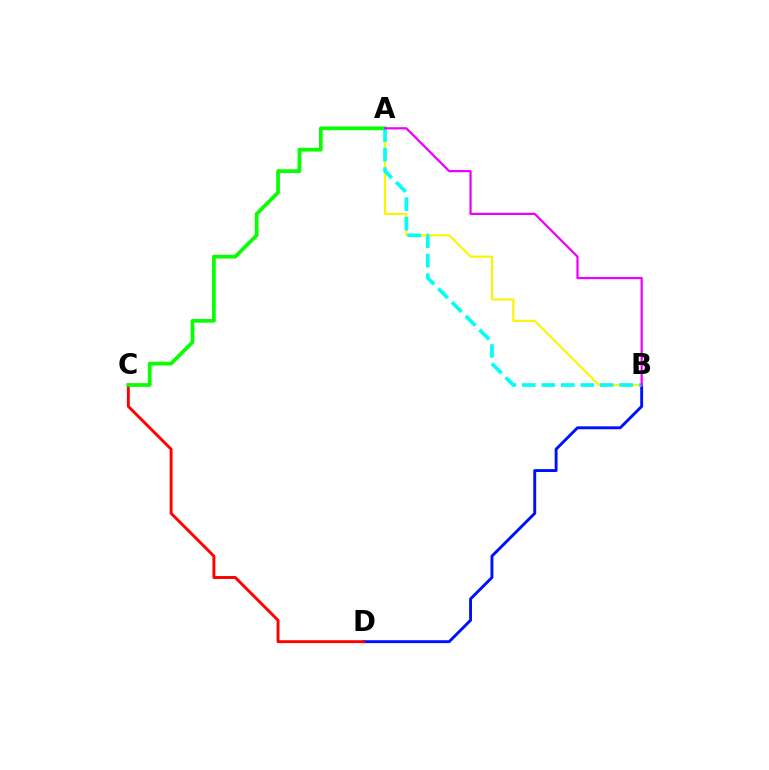{('B', 'D'): [{'color': '#0010ff', 'line_style': 'solid', 'thickness': 2.09}], ('A', 'B'): [{'color': '#fcf500', 'line_style': 'solid', 'thickness': 1.55}, {'color': '#00fff6', 'line_style': 'dashed', 'thickness': 2.65}, {'color': '#ee00ff', 'line_style': 'solid', 'thickness': 1.61}], ('C', 'D'): [{'color': '#ff0000', 'line_style': 'solid', 'thickness': 2.09}], ('A', 'C'): [{'color': '#08ff00', 'line_style': 'solid', 'thickness': 2.68}]}